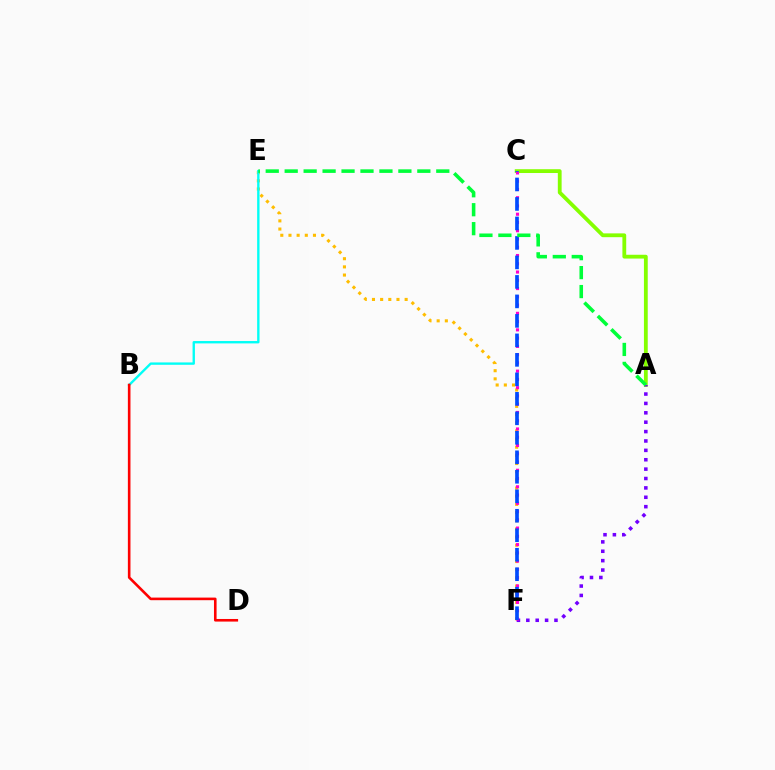{('E', 'F'): [{'color': '#ffbd00', 'line_style': 'dotted', 'thickness': 2.22}], ('B', 'E'): [{'color': '#00fff6', 'line_style': 'solid', 'thickness': 1.7}], ('A', 'C'): [{'color': '#84ff00', 'line_style': 'solid', 'thickness': 2.74}], ('A', 'F'): [{'color': '#7200ff', 'line_style': 'dotted', 'thickness': 2.55}], ('B', 'D'): [{'color': '#ff0000', 'line_style': 'solid', 'thickness': 1.87}], ('C', 'F'): [{'color': '#ff00cf', 'line_style': 'dotted', 'thickness': 2.24}, {'color': '#004bff', 'line_style': 'dashed', 'thickness': 2.65}], ('A', 'E'): [{'color': '#00ff39', 'line_style': 'dashed', 'thickness': 2.57}]}